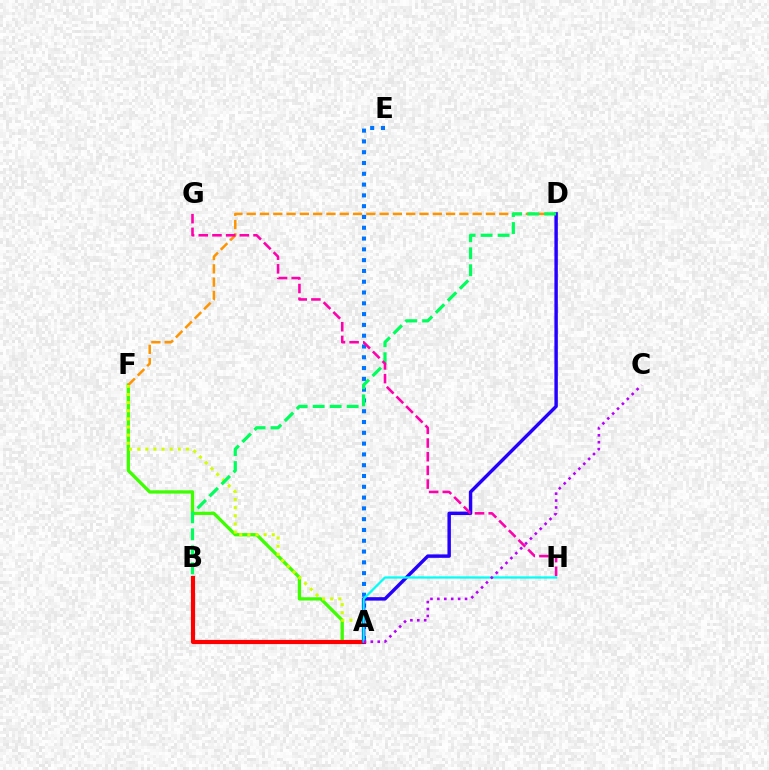{('A', 'F'): [{'color': '#3dff00', 'line_style': 'solid', 'thickness': 2.36}, {'color': '#d1ff00', 'line_style': 'dotted', 'thickness': 2.21}], ('A', 'B'): [{'color': '#ff0000', 'line_style': 'solid', 'thickness': 2.99}], ('A', 'E'): [{'color': '#0074ff', 'line_style': 'dotted', 'thickness': 2.93}], ('D', 'F'): [{'color': '#ff9400', 'line_style': 'dashed', 'thickness': 1.81}], ('A', 'D'): [{'color': '#2500ff', 'line_style': 'solid', 'thickness': 2.48}], ('A', 'H'): [{'color': '#00fff6', 'line_style': 'solid', 'thickness': 1.61}], ('A', 'C'): [{'color': '#b900ff', 'line_style': 'dotted', 'thickness': 1.88}], ('B', 'D'): [{'color': '#00ff5c', 'line_style': 'dashed', 'thickness': 2.31}], ('G', 'H'): [{'color': '#ff00ac', 'line_style': 'dashed', 'thickness': 1.86}]}